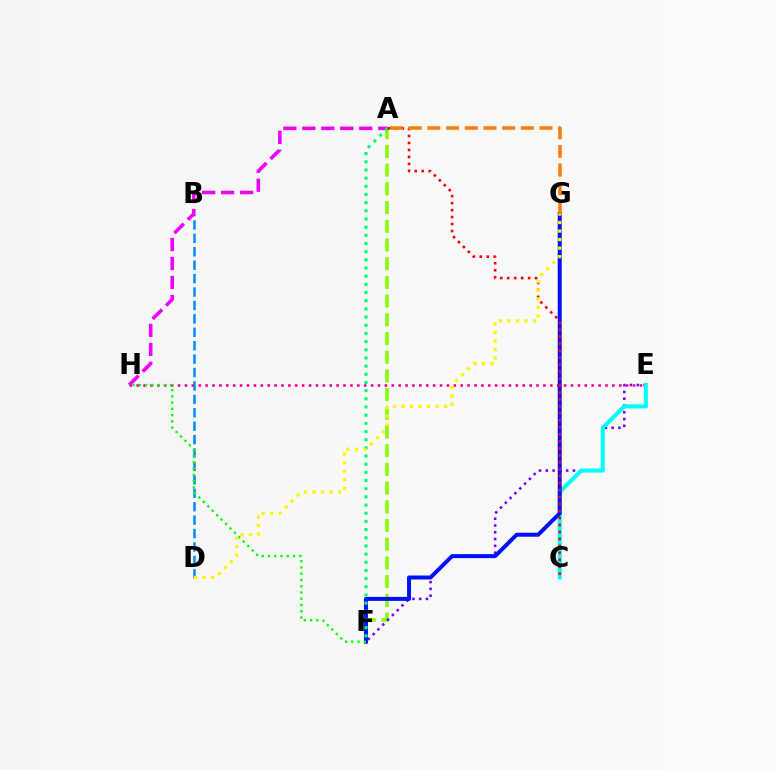{('E', 'H'): [{'color': '#ff0094', 'line_style': 'dotted', 'thickness': 1.87}], ('B', 'D'): [{'color': '#008cff', 'line_style': 'dashed', 'thickness': 1.82}], ('A', 'F'): [{'color': '#84ff00', 'line_style': 'dashed', 'thickness': 2.54}, {'color': '#00ff74', 'line_style': 'dotted', 'thickness': 2.22}], ('E', 'F'): [{'color': '#7200ff', 'line_style': 'dotted', 'thickness': 1.84}], ('C', 'E'): [{'color': '#00fff6', 'line_style': 'solid', 'thickness': 2.92}], ('A', 'H'): [{'color': '#ee00ff', 'line_style': 'dashed', 'thickness': 2.58}], ('F', 'G'): [{'color': '#0010ff', 'line_style': 'solid', 'thickness': 2.88}], ('F', 'H'): [{'color': '#08ff00', 'line_style': 'dotted', 'thickness': 1.7}], ('A', 'C'): [{'color': '#ff0000', 'line_style': 'dotted', 'thickness': 1.89}], ('D', 'G'): [{'color': '#fcf500', 'line_style': 'dotted', 'thickness': 2.32}], ('A', 'G'): [{'color': '#ff7c00', 'line_style': 'dashed', 'thickness': 2.54}]}